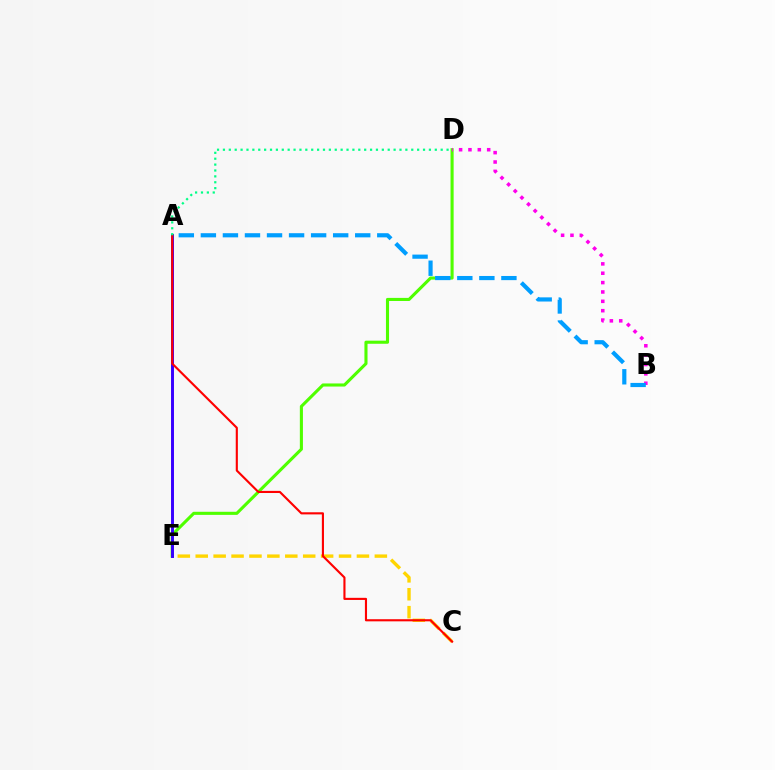{('D', 'E'): [{'color': '#4fff00', 'line_style': 'solid', 'thickness': 2.23}], ('A', 'E'): [{'color': '#3700ff', 'line_style': 'solid', 'thickness': 2.12}], ('B', 'D'): [{'color': '#ff00ed', 'line_style': 'dotted', 'thickness': 2.54}], ('A', 'B'): [{'color': '#009eff', 'line_style': 'dashed', 'thickness': 3.0}], ('C', 'E'): [{'color': '#ffd500', 'line_style': 'dashed', 'thickness': 2.43}], ('A', 'C'): [{'color': '#ff0000', 'line_style': 'solid', 'thickness': 1.53}], ('A', 'D'): [{'color': '#00ff86', 'line_style': 'dotted', 'thickness': 1.6}]}